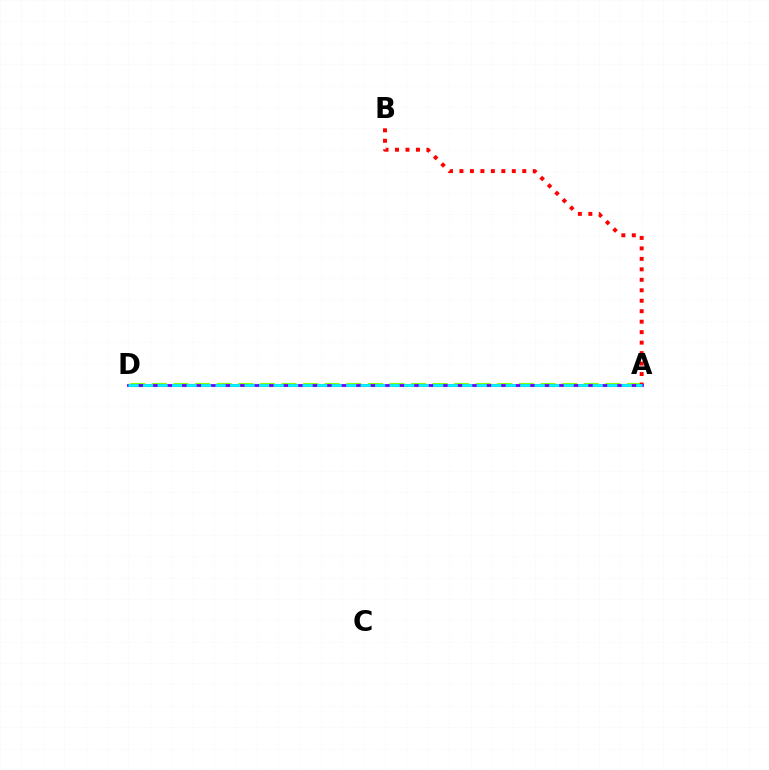{('A', 'D'): [{'color': '#84ff00', 'line_style': 'dashed', 'thickness': 2.93}, {'color': '#7200ff', 'line_style': 'solid', 'thickness': 2.04}, {'color': '#00fff6', 'line_style': 'dashed', 'thickness': 1.97}], ('A', 'B'): [{'color': '#ff0000', 'line_style': 'dotted', 'thickness': 2.85}]}